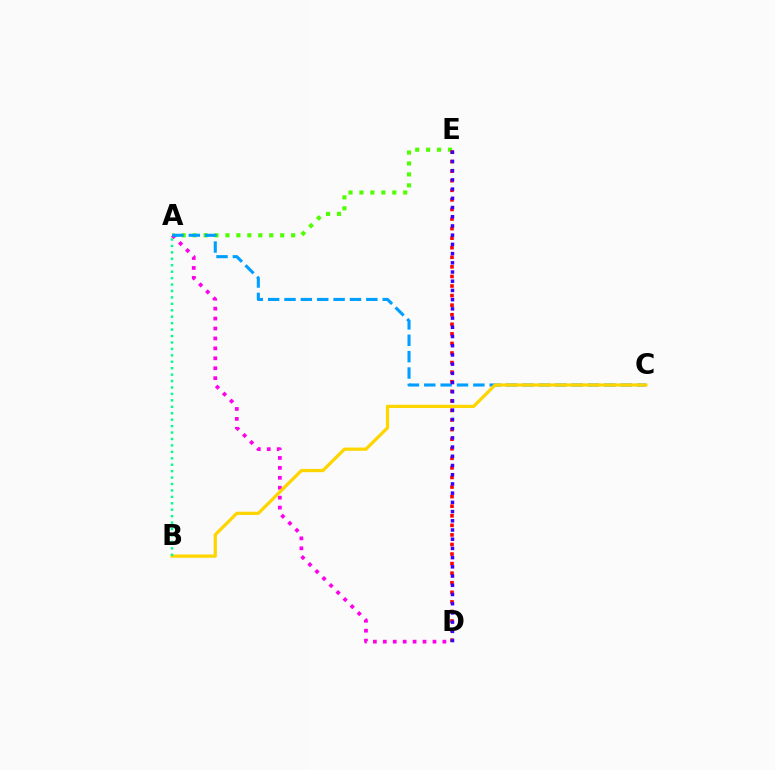{('A', 'E'): [{'color': '#4fff00', 'line_style': 'dotted', 'thickness': 2.97}], ('A', 'D'): [{'color': '#ff00ed', 'line_style': 'dotted', 'thickness': 2.7}], ('A', 'C'): [{'color': '#009eff', 'line_style': 'dashed', 'thickness': 2.22}], ('D', 'E'): [{'color': '#ff0000', 'line_style': 'dotted', 'thickness': 2.6}, {'color': '#3700ff', 'line_style': 'dotted', 'thickness': 2.5}], ('B', 'C'): [{'color': '#ffd500', 'line_style': 'solid', 'thickness': 2.33}], ('A', 'B'): [{'color': '#00ff86', 'line_style': 'dotted', 'thickness': 1.75}]}